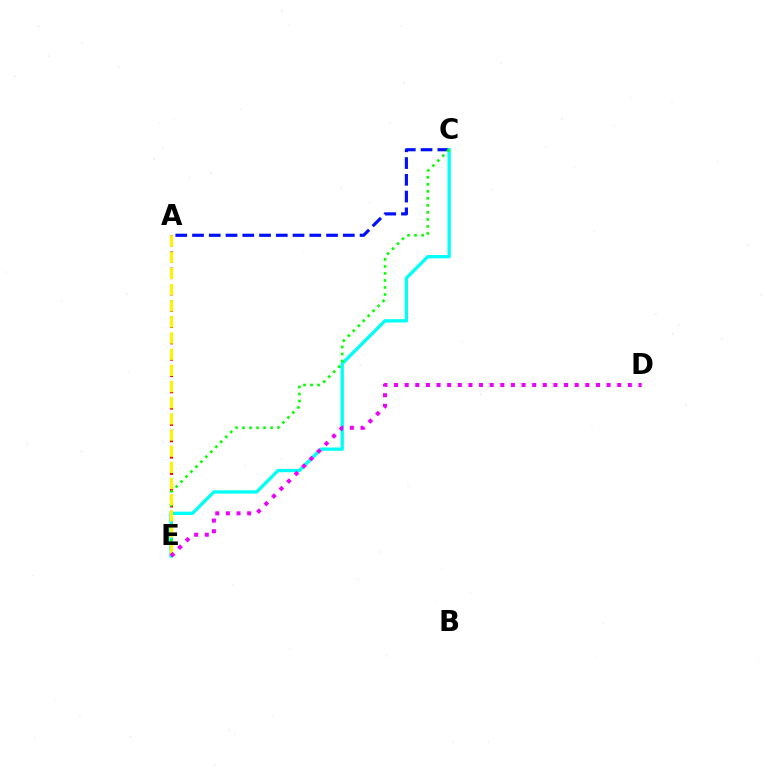{('A', 'C'): [{'color': '#0010ff', 'line_style': 'dashed', 'thickness': 2.28}], ('A', 'E'): [{'color': '#ff0000', 'line_style': 'dashed', 'thickness': 2.22}, {'color': '#fcf500', 'line_style': 'dashed', 'thickness': 2.19}], ('C', 'E'): [{'color': '#00fff6', 'line_style': 'solid', 'thickness': 2.38}, {'color': '#08ff00', 'line_style': 'dotted', 'thickness': 1.91}], ('D', 'E'): [{'color': '#ee00ff', 'line_style': 'dotted', 'thickness': 2.89}]}